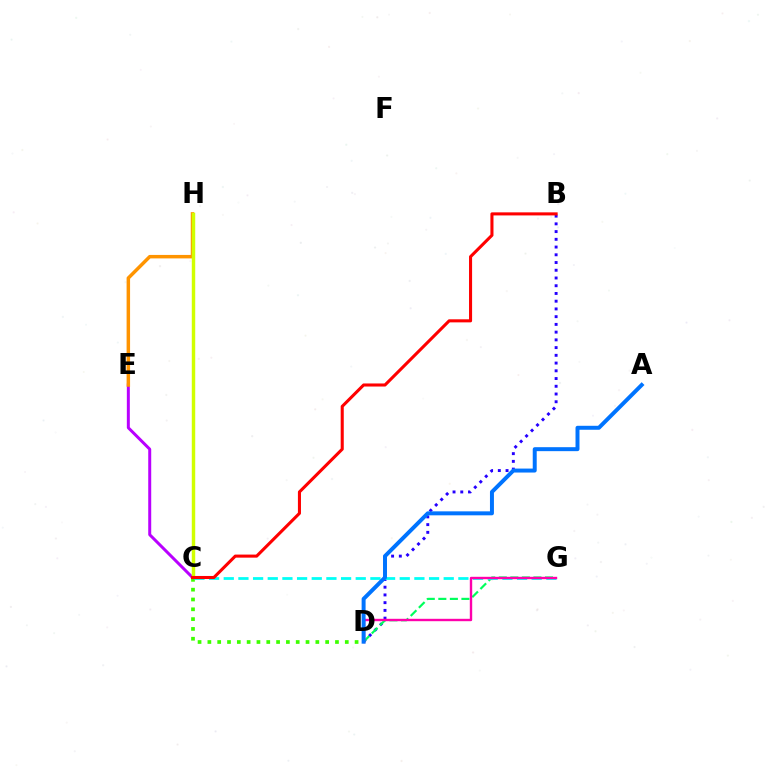{('C', 'E'): [{'color': '#b900ff', 'line_style': 'solid', 'thickness': 2.15}], ('E', 'H'): [{'color': '#ff9400', 'line_style': 'solid', 'thickness': 2.51}], ('C', 'H'): [{'color': '#d1ff00', 'line_style': 'solid', 'thickness': 2.48}], ('C', 'D'): [{'color': '#3dff00', 'line_style': 'dotted', 'thickness': 2.67}], ('B', 'D'): [{'color': '#2500ff', 'line_style': 'dotted', 'thickness': 2.1}], ('D', 'G'): [{'color': '#00ff5c', 'line_style': 'dashed', 'thickness': 1.57}, {'color': '#ff00ac', 'line_style': 'solid', 'thickness': 1.72}], ('C', 'G'): [{'color': '#00fff6', 'line_style': 'dashed', 'thickness': 1.99}], ('B', 'C'): [{'color': '#ff0000', 'line_style': 'solid', 'thickness': 2.21}], ('A', 'D'): [{'color': '#0074ff', 'line_style': 'solid', 'thickness': 2.86}]}